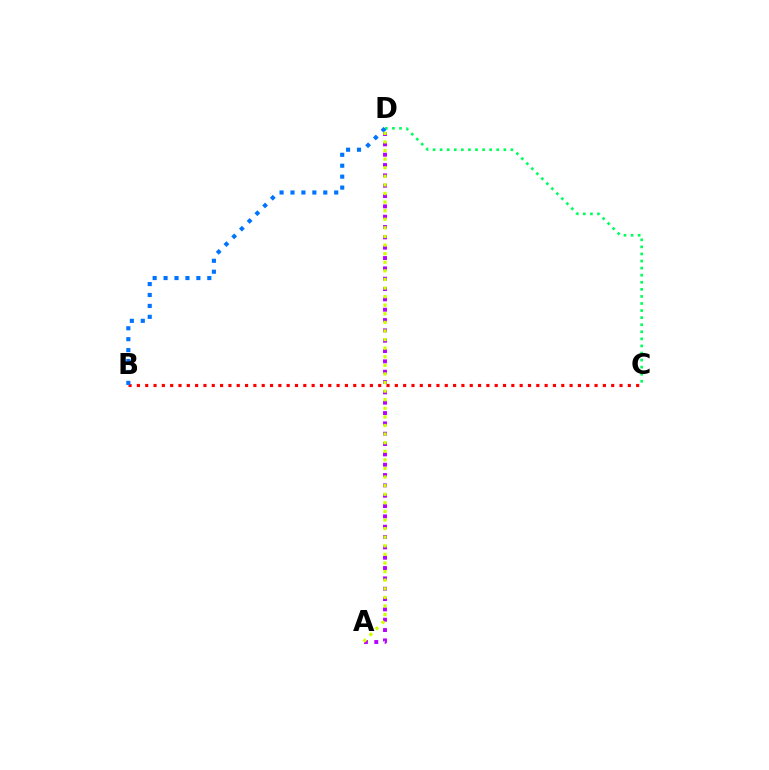{('B', 'C'): [{'color': '#ff0000', 'line_style': 'dotted', 'thickness': 2.26}], ('C', 'D'): [{'color': '#00ff5c', 'line_style': 'dotted', 'thickness': 1.92}], ('A', 'D'): [{'color': '#b900ff', 'line_style': 'dotted', 'thickness': 2.81}, {'color': '#d1ff00', 'line_style': 'dotted', 'thickness': 2.33}], ('B', 'D'): [{'color': '#0074ff', 'line_style': 'dotted', 'thickness': 2.97}]}